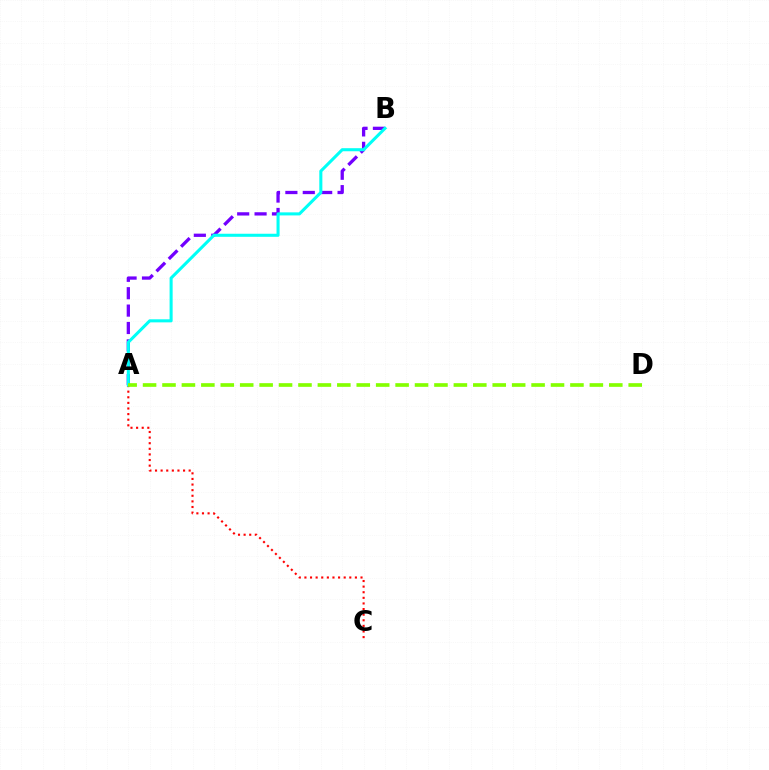{('A', 'C'): [{'color': '#ff0000', 'line_style': 'dotted', 'thickness': 1.52}], ('A', 'B'): [{'color': '#7200ff', 'line_style': 'dashed', 'thickness': 2.36}, {'color': '#00fff6', 'line_style': 'solid', 'thickness': 2.2}], ('A', 'D'): [{'color': '#84ff00', 'line_style': 'dashed', 'thickness': 2.64}]}